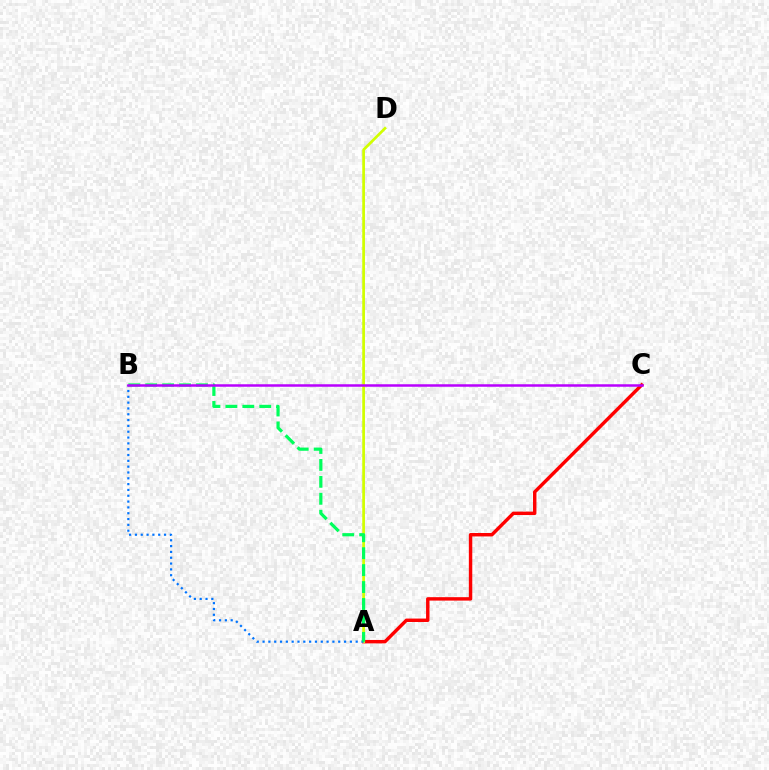{('A', 'C'): [{'color': '#ff0000', 'line_style': 'solid', 'thickness': 2.47}], ('A', 'D'): [{'color': '#d1ff00', 'line_style': 'solid', 'thickness': 1.96}], ('A', 'B'): [{'color': '#0074ff', 'line_style': 'dotted', 'thickness': 1.58}, {'color': '#00ff5c', 'line_style': 'dashed', 'thickness': 2.3}], ('B', 'C'): [{'color': '#b900ff', 'line_style': 'solid', 'thickness': 1.8}]}